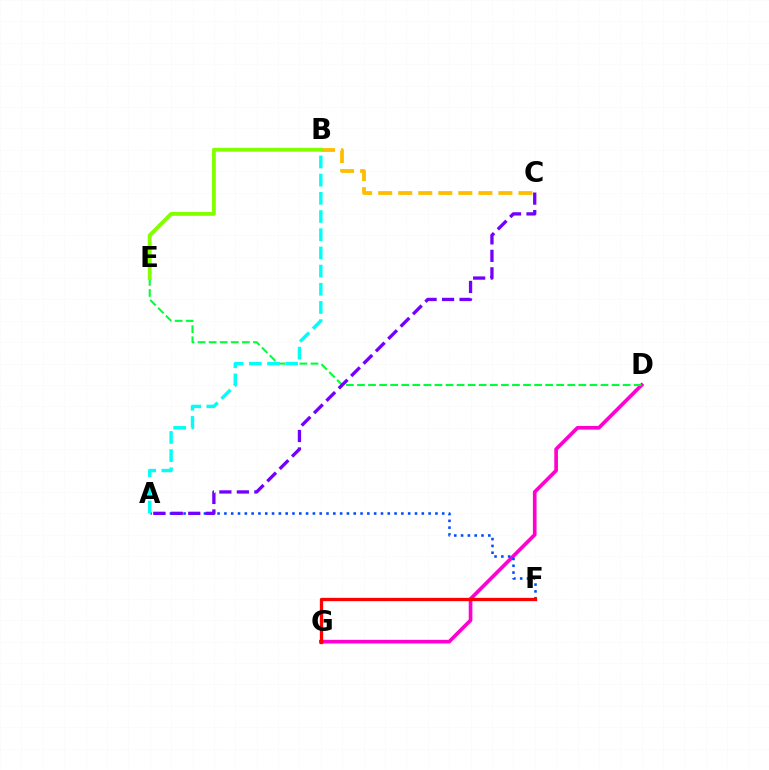{('D', 'G'): [{'color': '#ff00cf', 'line_style': 'solid', 'thickness': 2.64}], ('D', 'E'): [{'color': '#00ff39', 'line_style': 'dashed', 'thickness': 1.5}], ('A', 'F'): [{'color': '#004bff', 'line_style': 'dotted', 'thickness': 1.85}], ('B', 'C'): [{'color': '#ffbd00', 'line_style': 'dashed', 'thickness': 2.72}], ('A', 'C'): [{'color': '#7200ff', 'line_style': 'dashed', 'thickness': 2.38}], ('F', 'G'): [{'color': '#ff0000', 'line_style': 'solid', 'thickness': 2.36}], ('A', 'B'): [{'color': '#00fff6', 'line_style': 'dashed', 'thickness': 2.47}], ('B', 'E'): [{'color': '#84ff00', 'line_style': 'solid', 'thickness': 2.78}]}